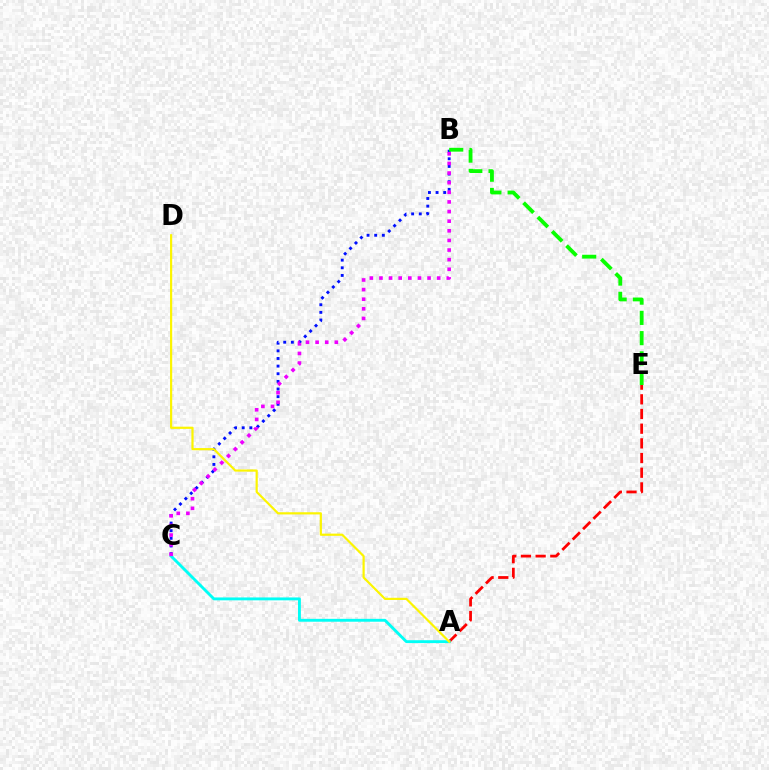{('A', 'E'): [{'color': '#ff0000', 'line_style': 'dashed', 'thickness': 1.99}], ('B', 'C'): [{'color': '#0010ff', 'line_style': 'dotted', 'thickness': 2.07}, {'color': '#ee00ff', 'line_style': 'dotted', 'thickness': 2.61}], ('A', 'C'): [{'color': '#00fff6', 'line_style': 'solid', 'thickness': 2.07}], ('B', 'E'): [{'color': '#08ff00', 'line_style': 'dashed', 'thickness': 2.75}], ('A', 'D'): [{'color': '#fcf500', 'line_style': 'solid', 'thickness': 1.58}]}